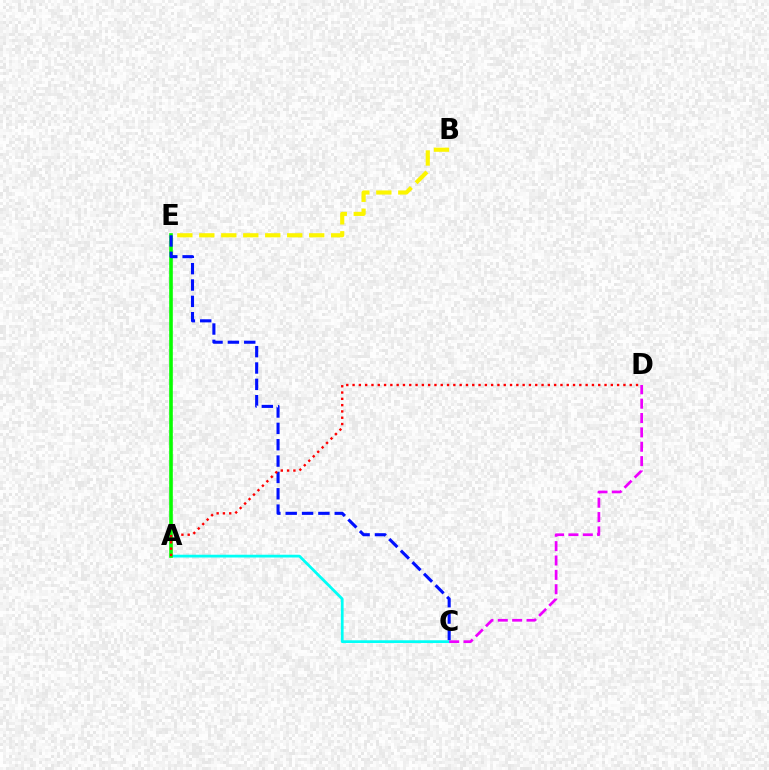{('A', 'C'): [{'color': '#00fff6', 'line_style': 'solid', 'thickness': 1.99}], ('A', 'E'): [{'color': '#08ff00', 'line_style': 'solid', 'thickness': 2.61}], ('B', 'E'): [{'color': '#fcf500', 'line_style': 'dashed', 'thickness': 2.99}], ('C', 'E'): [{'color': '#0010ff', 'line_style': 'dashed', 'thickness': 2.22}], ('A', 'D'): [{'color': '#ff0000', 'line_style': 'dotted', 'thickness': 1.71}], ('C', 'D'): [{'color': '#ee00ff', 'line_style': 'dashed', 'thickness': 1.95}]}